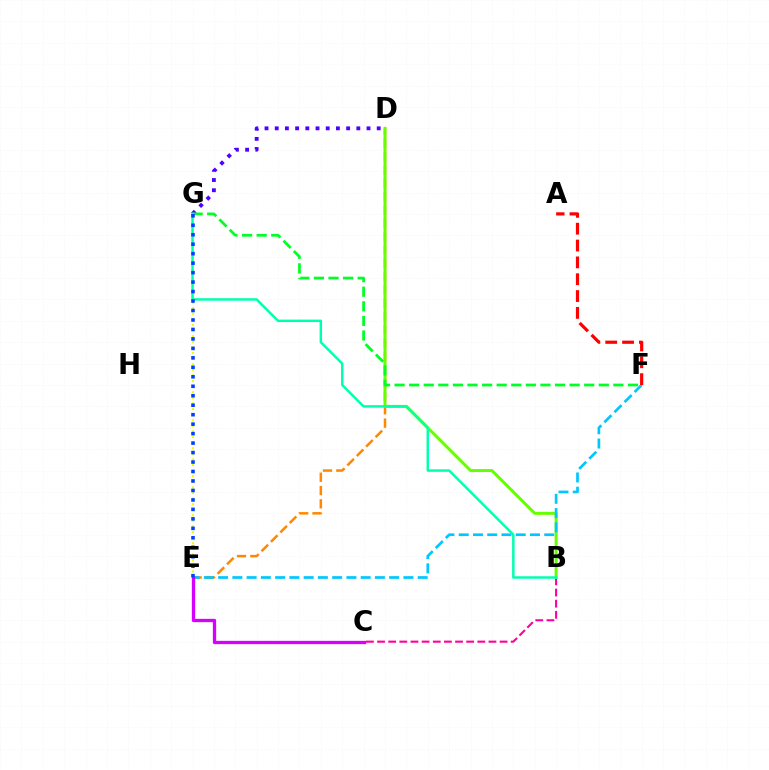{('D', 'E'): [{'color': '#ff8800', 'line_style': 'dashed', 'thickness': 1.81}], ('E', 'G'): [{'color': '#eeff00', 'line_style': 'dotted', 'thickness': 1.52}, {'color': '#003fff', 'line_style': 'dotted', 'thickness': 2.57}], ('B', 'C'): [{'color': '#ff00a0', 'line_style': 'dashed', 'thickness': 1.51}], ('B', 'D'): [{'color': '#66ff00', 'line_style': 'solid', 'thickness': 2.15}], ('D', 'G'): [{'color': '#4f00ff', 'line_style': 'dotted', 'thickness': 2.77}], ('F', 'G'): [{'color': '#00ff27', 'line_style': 'dashed', 'thickness': 1.98}], ('E', 'F'): [{'color': '#00c7ff', 'line_style': 'dashed', 'thickness': 1.94}], ('C', 'E'): [{'color': '#d600ff', 'line_style': 'solid', 'thickness': 2.38}], ('A', 'F'): [{'color': '#ff0000', 'line_style': 'dashed', 'thickness': 2.29}], ('B', 'G'): [{'color': '#00ffaf', 'line_style': 'solid', 'thickness': 1.78}]}